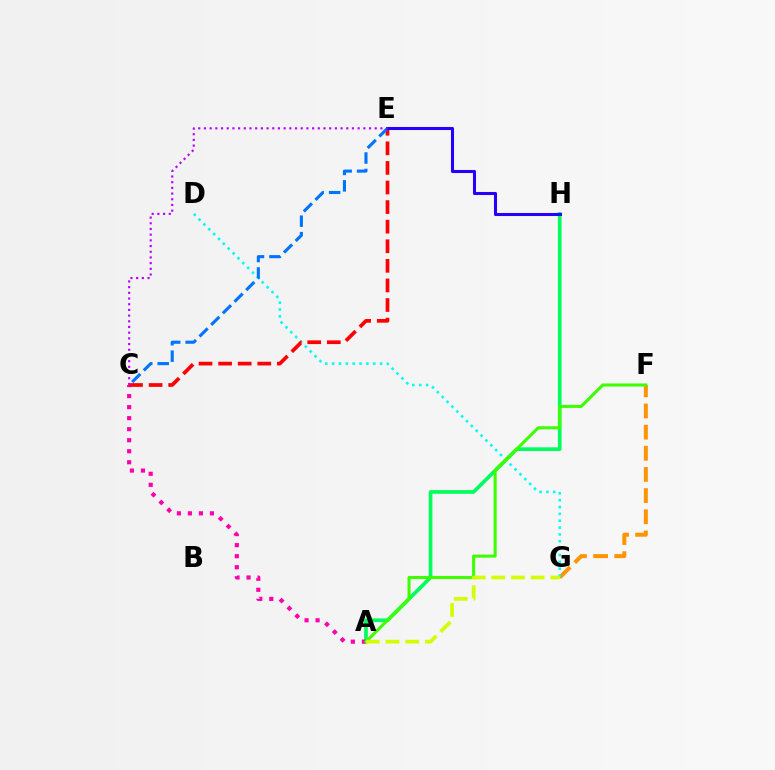{('A', 'H'): [{'color': '#00ff5c', 'line_style': 'solid', 'thickness': 2.66}], ('F', 'G'): [{'color': '#ff9400', 'line_style': 'dashed', 'thickness': 2.87}], ('D', 'G'): [{'color': '#00fff6', 'line_style': 'dotted', 'thickness': 1.86}], ('A', 'C'): [{'color': '#ff00ac', 'line_style': 'dotted', 'thickness': 3.0}], ('C', 'E'): [{'color': '#ff0000', 'line_style': 'dashed', 'thickness': 2.66}, {'color': '#0074ff', 'line_style': 'dashed', 'thickness': 2.24}, {'color': '#b900ff', 'line_style': 'dotted', 'thickness': 1.55}], ('E', 'H'): [{'color': '#2500ff', 'line_style': 'solid', 'thickness': 2.2}], ('A', 'F'): [{'color': '#3dff00', 'line_style': 'solid', 'thickness': 2.21}], ('A', 'G'): [{'color': '#d1ff00', 'line_style': 'dashed', 'thickness': 2.67}]}